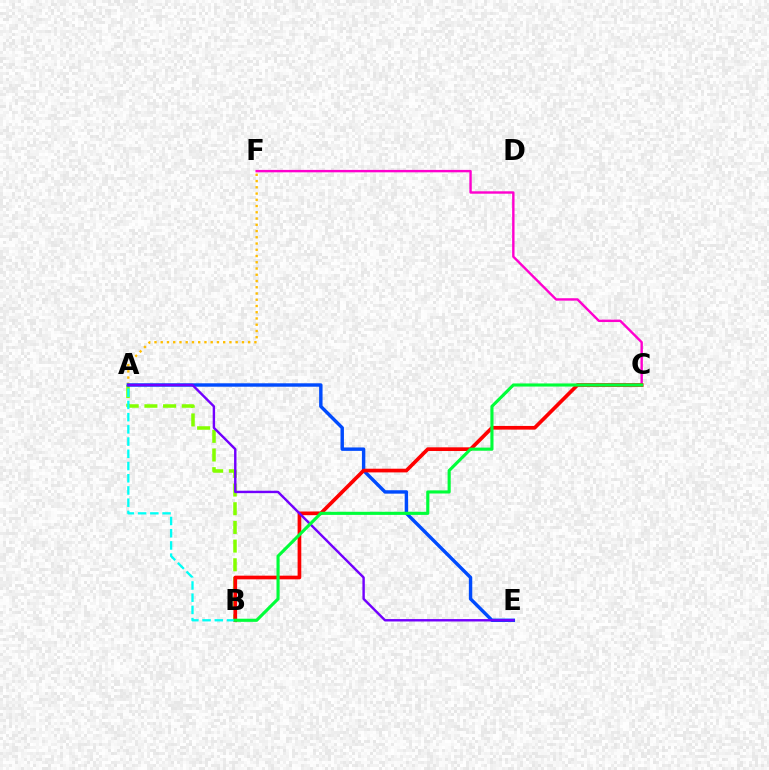{('C', 'F'): [{'color': '#ff00cf', 'line_style': 'solid', 'thickness': 1.73}], ('A', 'F'): [{'color': '#ffbd00', 'line_style': 'dotted', 'thickness': 1.7}], ('A', 'B'): [{'color': '#84ff00', 'line_style': 'dashed', 'thickness': 2.54}, {'color': '#00fff6', 'line_style': 'dashed', 'thickness': 1.66}], ('A', 'E'): [{'color': '#004bff', 'line_style': 'solid', 'thickness': 2.46}, {'color': '#7200ff', 'line_style': 'solid', 'thickness': 1.74}], ('B', 'C'): [{'color': '#ff0000', 'line_style': 'solid', 'thickness': 2.65}, {'color': '#00ff39', 'line_style': 'solid', 'thickness': 2.24}]}